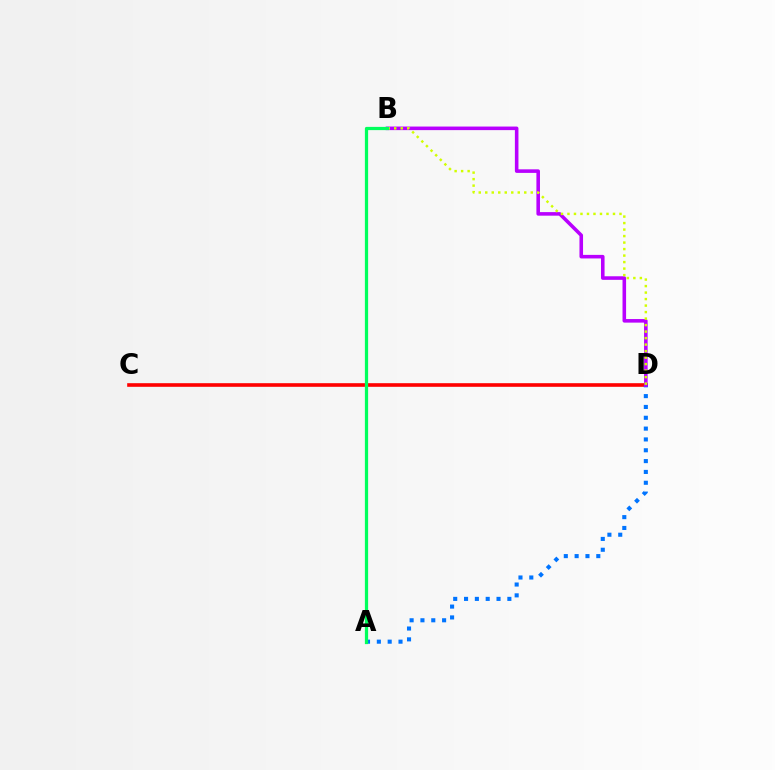{('C', 'D'): [{'color': '#ff0000', 'line_style': 'solid', 'thickness': 2.61}], ('A', 'D'): [{'color': '#0074ff', 'line_style': 'dotted', 'thickness': 2.94}], ('B', 'D'): [{'color': '#b900ff', 'line_style': 'solid', 'thickness': 2.57}, {'color': '#d1ff00', 'line_style': 'dotted', 'thickness': 1.77}], ('A', 'B'): [{'color': '#00ff5c', 'line_style': 'solid', 'thickness': 2.33}]}